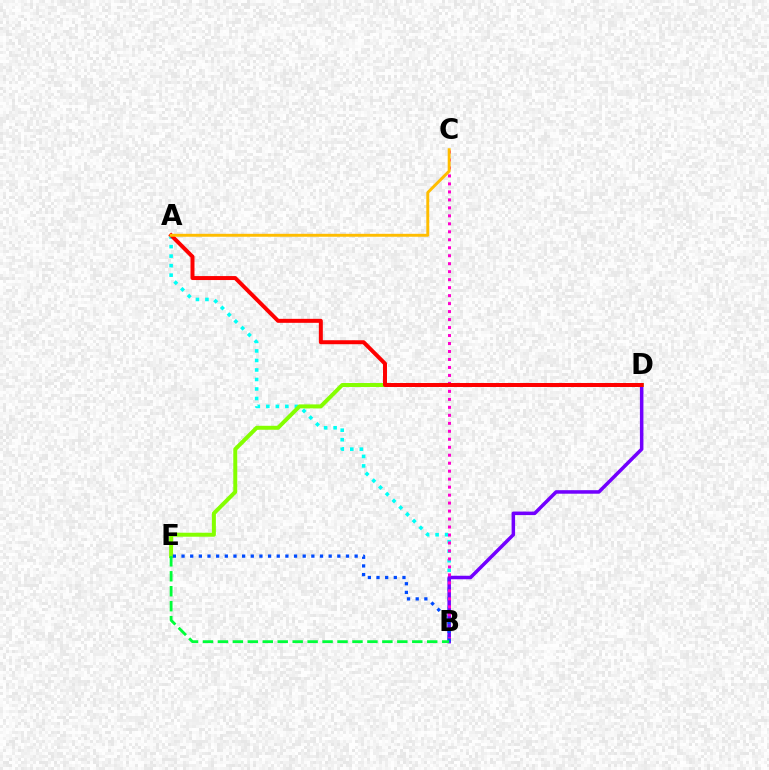{('A', 'B'): [{'color': '#00fff6', 'line_style': 'dotted', 'thickness': 2.59}], ('B', 'D'): [{'color': '#7200ff', 'line_style': 'solid', 'thickness': 2.54}], ('B', 'C'): [{'color': '#ff00cf', 'line_style': 'dotted', 'thickness': 2.17}], ('D', 'E'): [{'color': '#84ff00', 'line_style': 'solid', 'thickness': 2.86}], ('B', 'E'): [{'color': '#004bff', 'line_style': 'dotted', 'thickness': 2.35}, {'color': '#00ff39', 'line_style': 'dashed', 'thickness': 2.03}], ('A', 'D'): [{'color': '#ff0000', 'line_style': 'solid', 'thickness': 2.86}], ('A', 'C'): [{'color': '#ffbd00', 'line_style': 'solid', 'thickness': 2.11}]}